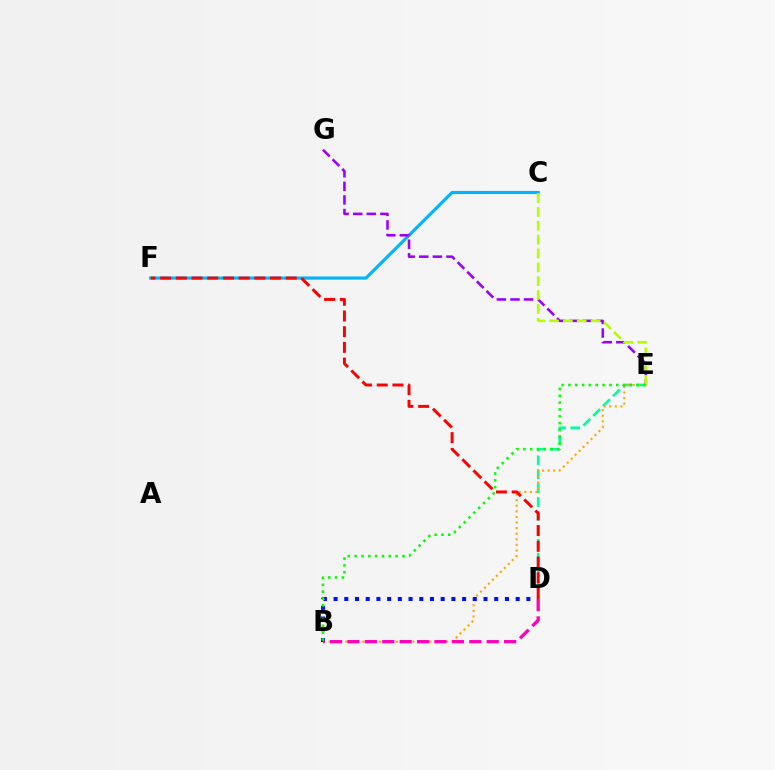{('C', 'F'): [{'color': '#00b5ff', 'line_style': 'solid', 'thickness': 2.26}], ('D', 'E'): [{'color': '#00ff9d', 'line_style': 'dashed', 'thickness': 1.89}], ('E', 'G'): [{'color': '#9b00ff', 'line_style': 'dashed', 'thickness': 1.85}], ('B', 'E'): [{'color': '#ffa500', 'line_style': 'dotted', 'thickness': 1.52}, {'color': '#08ff00', 'line_style': 'dotted', 'thickness': 1.86}], ('B', 'D'): [{'color': '#0010ff', 'line_style': 'dotted', 'thickness': 2.91}, {'color': '#ff00bd', 'line_style': 'dashed', 'thickness': 2.36}], ('C', 'E'): [{'color': '#b3ff00', 'line_style': 'dashed', 'thickness': 1.88}], ('D', 'F'): [{'color': '#ff0000', 'line_style': 'dashed', 'thickness': 2.13}]}